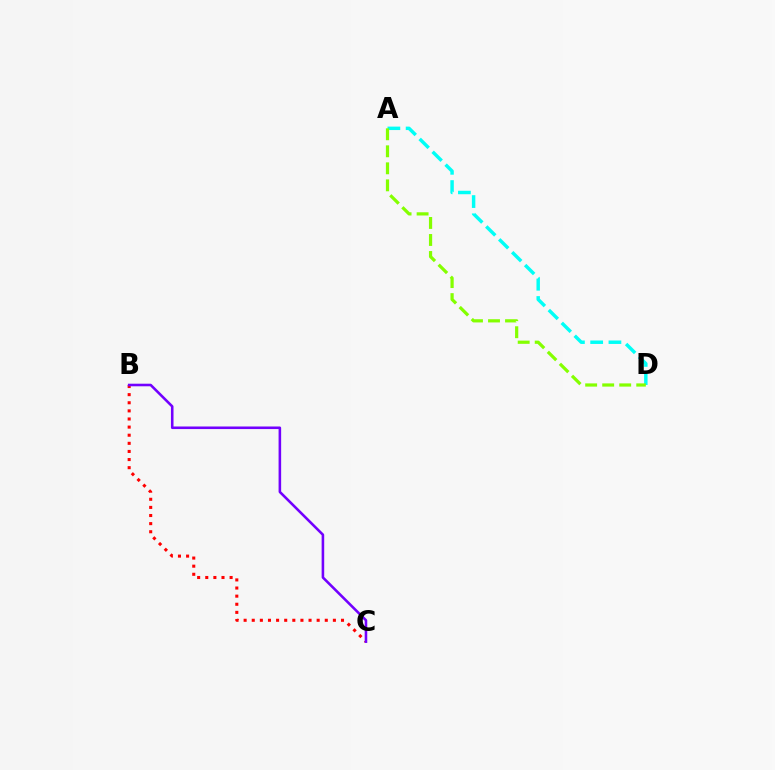{('B', 'C'): [{'color': '#ff0000', 'line_style': 'dotted', 'thickness': 2.2}, {'color': '#7200ff', 'line_style': 'solid', 'thickness': 1.85}], ('A', 'D'): [{'color': '#00fff6', 'line_style': 'dashed', 'thickness': 2.48}, {'color': '#84ff00', 'line_style': 'dashed', 'thickness': 2.31}]}